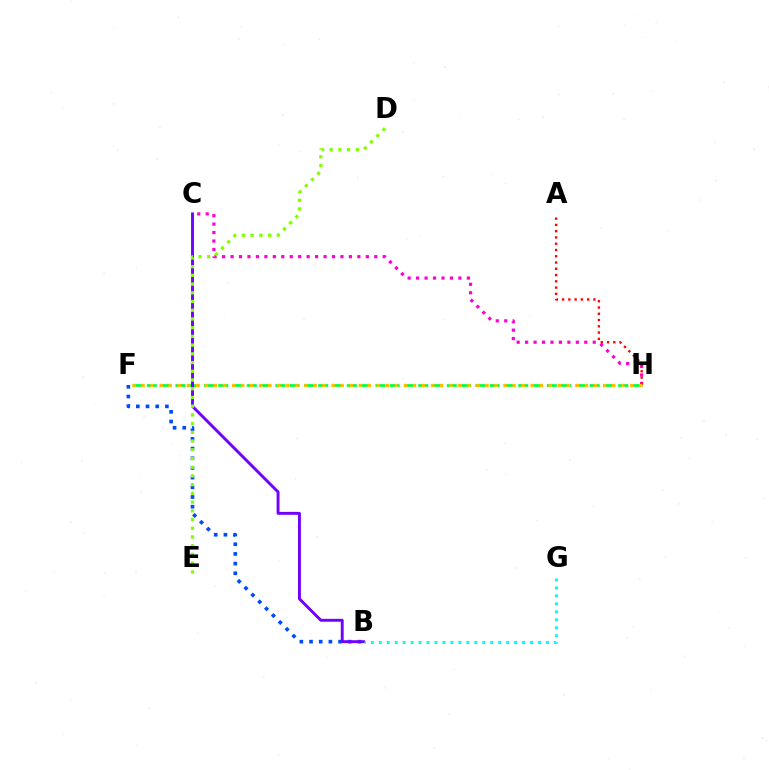{('B', 'F'): [{'color': '#004bff', 'line_style': 'dotted', 'thickness': 2.63}], ('F', 'H'): [{'color': '#00ff39', 'line_style': 'dashed', 'thickness': 1.94}, {'color': '#ffbd00', 'line_style': 'dotted', 'thickness': 2.46}], ('B', 'C'): [{'color': '#7200ff', 'line_style': 'solid', 'thickness': 2.09}], ('B', 'G'): [{'color': '#00fff6', 'line_style': 'dotted', 'thickness': 2.16}], ('C', 'H'): [{'color': '#ff00cf', 'line_style': 'dotted', 'thickness': 2.3}], ('A', 'H'): [{'color': '#ff0000', 'line_style': 'dotted', 'thickness': 1.7}], ('D', 'E'): [{'color': '#84ff00', 'line_style': 'dotted', 'thickness': 2.37}]}